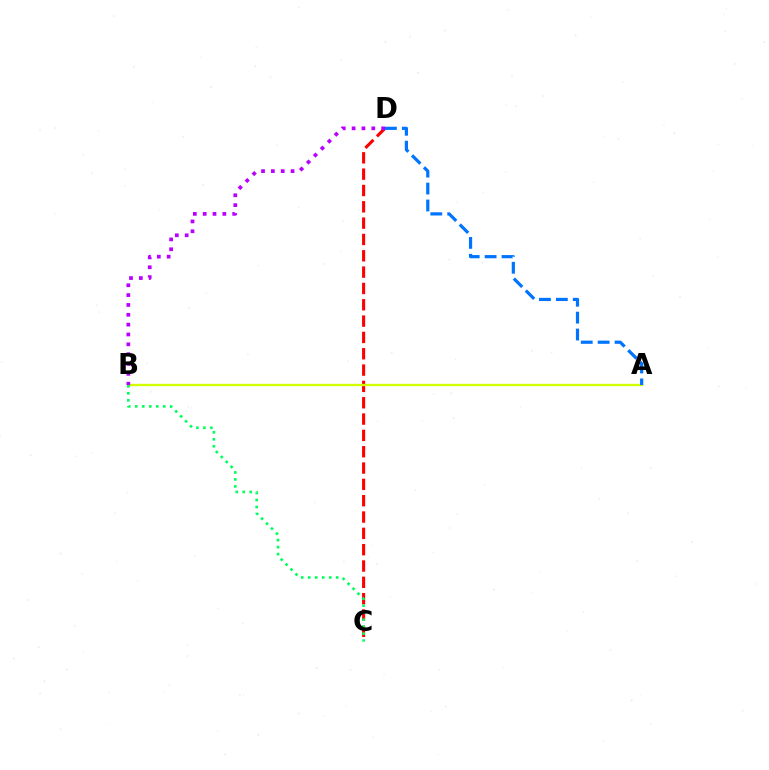{('C', 'D'): [{'color': '#ff0000', 'line_style': 'dashed', 'thickness': 2.22}], ('A', 'B'): [{'color': '#d1ff00', 'line_style': 'solid', 'thickness': 1.67}], ('B', 'C'): [{'color': '#00ff5c', 'line_style': 'dotted', 'thickness': 1.9}], ('B', 'D'): [{'color': '#b900ff', 'line_style': 'dotted', 'thickness': 2.68}], ('A', 'D'): [{'color': '#0074ff', 'line_style': 'dashed', 'thickness': 2.3}]}